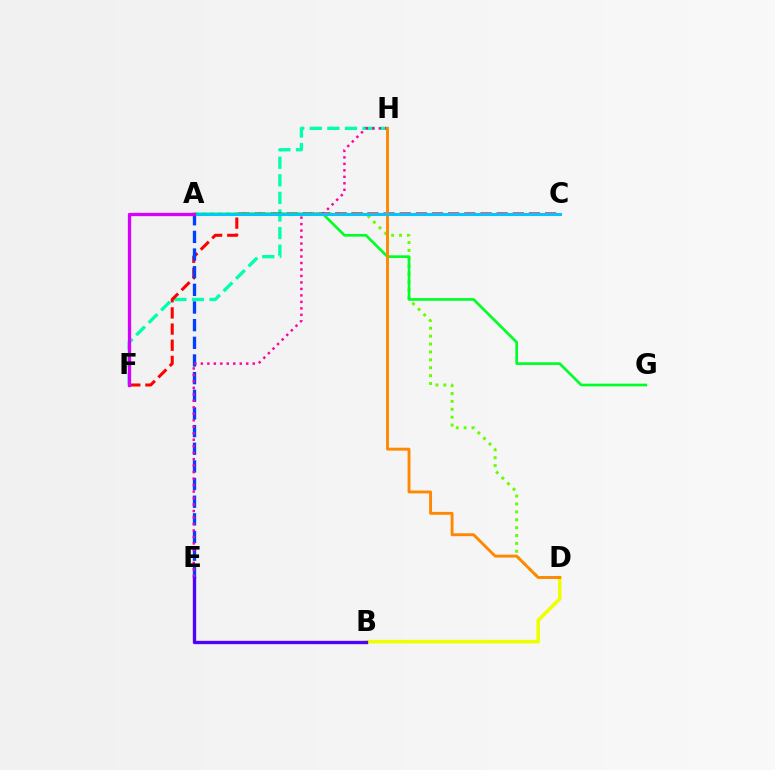{('B', 'D'): [{'color': '#eeff00', 'line_style': 'solid', 'thickness': 2.57}], ('F', 'H'): [{'color': '#00ffaf', 'line_style': 'dashed', 'thickness': 2.39}], ('A', 'D'): [{'color': '#66ff00', 'line_style': 'dotted', 'thickness': 2.14}], ('C', 'F'): [{'color': '#ff0000', 'line_style': 'dashed', 'thickness': 2.19}], ('A', 'E'): [{'color': '#003fff', 'line_style': 'dashed', 'thickness': 2.4}], ('A', 'G'): [{'color': '#00ff27', 'line_style': 'solid', 'thickness': 1.94}], ('E', 'H'): [{'color': '#ff00a0', 'line_style': 'dotted', 'thickness': 1.76}], ('D', 'H'): [{'color': '#ff8800', 'line_style': 'solid', 'thickness': 2.09}], ('A', 'C'): [{'color': '#00c7ff', 'line_style': 'solid', 'thickness': 2.2}], ('A', 'F'): [{'color': '#d600ff', 'line_style': 'solid', 'thickness': 2.37}], ('B', 'E'): [{'color': '#4f00ff', 'line_style': 'solid', 'thickness': 2.4}]}